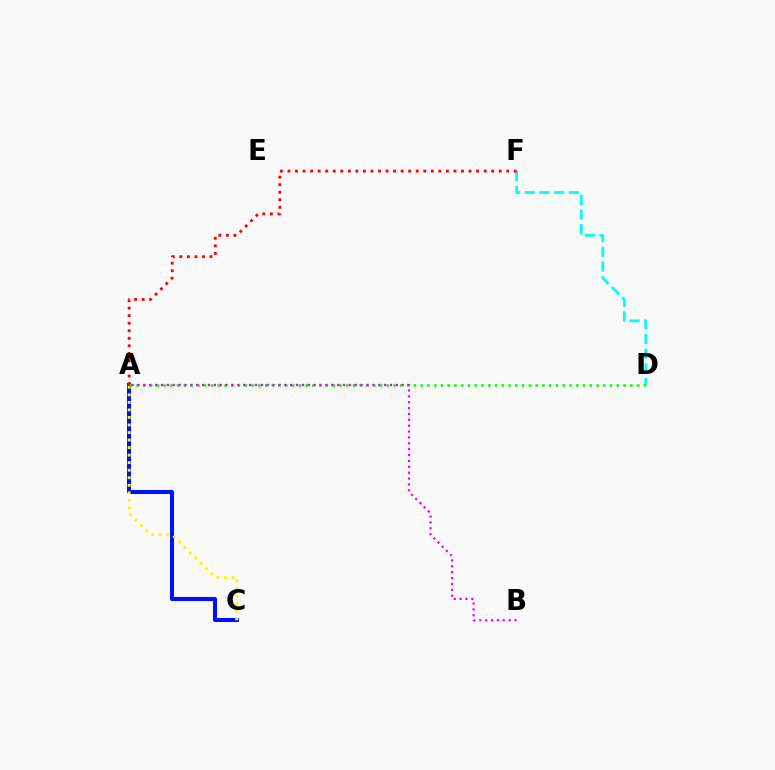{('A', 'C'): [{'color': '#0010ff', 'line_style': 'solid', 'thickness': 2.92}, {'color': '#fcf500', 'line_style': 'dotted', 'thickness': 2.05}], ('D', 'F'): [{'color': '#00fff6', 'line_style': 'dashed', 'thickness': 2.0}], ('A', 'F'): [{'color': '#ff0000', 'line_style': 'dotted', 'thickness': 2.05}], ('A', 'D'): [{'color': '#08ff00', 'line_style': 'dotted', 'thickness': 1.84}], ('A', 'B'): [{'color': '#ee00ff', 'line_style': 'dotted', 'thickness': 1.6}]}